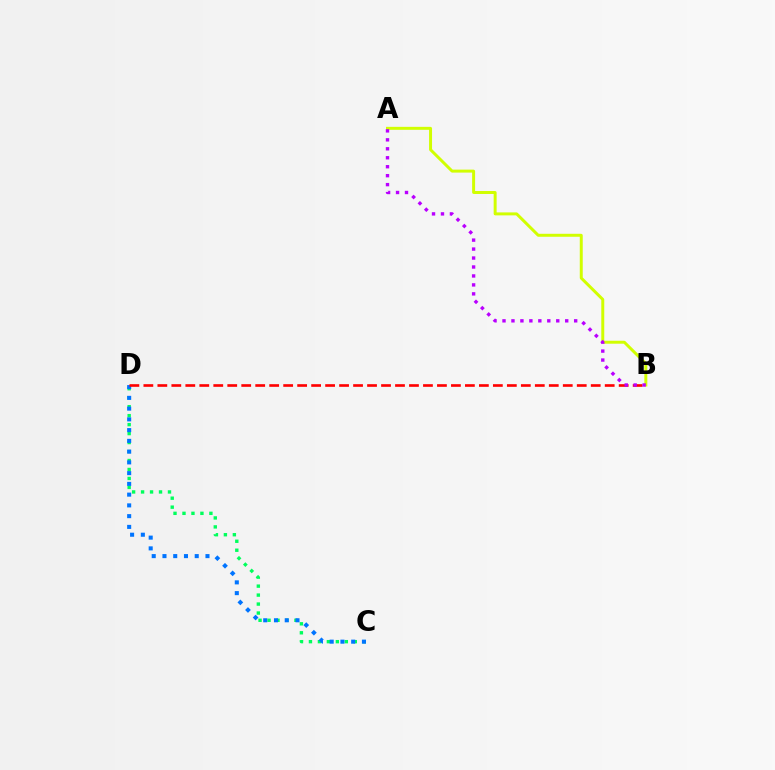{('A', 'B'): [{'color': '#d1ff00', 'line_style': 'solid', 'thickness': 2.14}, {'color': '#b900ff', 'line_style': 'dotted', 'thickness': 2.43}], ('C', 'D'): [{'color': '#00ff5c', 'line_style': 'dotted', 'thickness': 2.44}, {'color': '#0074ff', 'line_style': 'dotted', 'thickness': 2.92}], ('B', 'D'): [{'color': '#ff0000', 'line_style': 'dashed', 'thickness': 1.9}]}